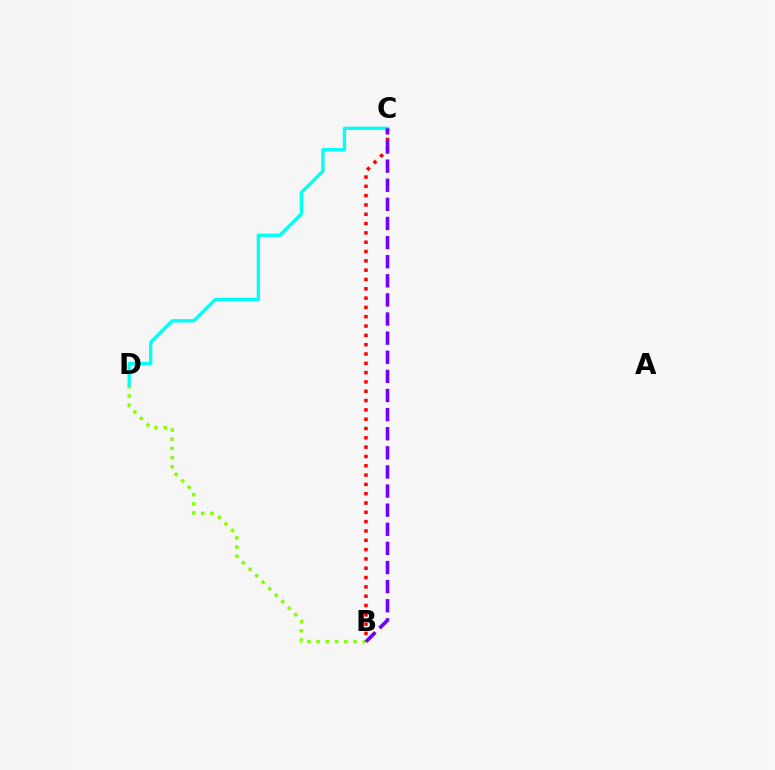{('B', 'C'): [{'color': '#ff0000', 'line_style': 'dotted', 'thickness': 2.53}, {'color': '#7200ff', 'line_style': 'dashed', 'thickness': 2.6}], ('B', 'D'): [{'color': '#84ff00', 'line_style': 'dotted', 'thickness': 2.5}], ('C', 'D'): [{'color': '#00fff6', 'line_style': 'solid', 'thickness': 2.4}]}